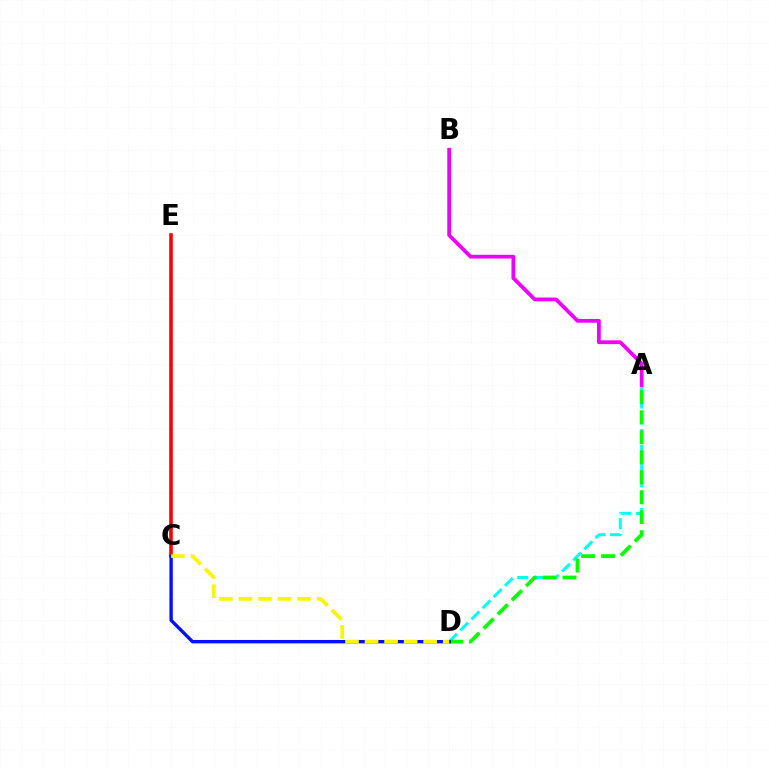{('A', 'D'): [{'color': '#00fff6', 'line_style': 'dashed', 'thickness': 2.14}, {'color': '#08ff00', 'line_style': 'dashed', 'thickness': 2.72}], ('C', 'E'): [{'color': '#ff0000', 'line_style': 'solid', 'thickness': 2.6}], ('C', 'D'): [{'color': '#0010ff', 'line_style': 'solid', 'thickness': 2.44}, {'color': '#fcf500', 'line_style': 'dashed', 'thickness': 2.66}], ('A', 'B'): [{'color': '#ee00ff', 'line_style': 'solid', 'thickness': 2.71}]}